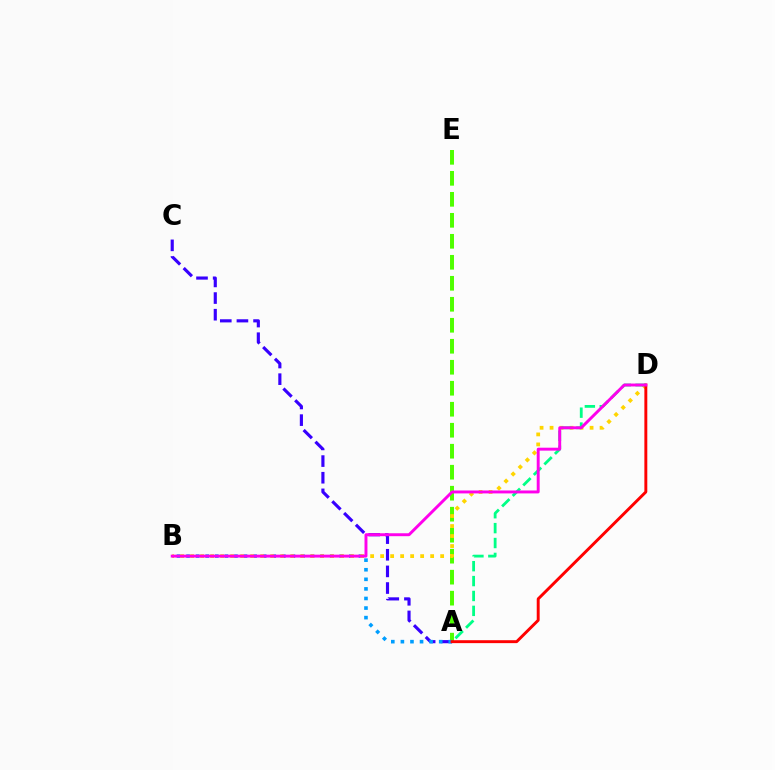{('A', 'C'): [{'color': '#3700ff', 'line_style': 'dashed', 'thickness': 2.26}], ('A', 'E'): [{'color': '#4fff00', 'line_style': 'dashed', 'thickness': 2.85}], ('A', 'B'): [{'color': '#009eff', 'line_style': 'dotted', 'thickness': 2.6}], ('B', 'D'): [{'color': '#ffd500', 'line_style': 'dotted', 'thickness': 2.72}, {'color': '#ff00ed', 'line_style': 'solid', 'thickness': 2.11}], ('A', 'D'): [{'color': '#00ff86', 'line_style': 'dashed', 'thickness': 2.02}, {'color': '#ff0000', 'line_style': 'solid', 'thickness': 2.1}]}